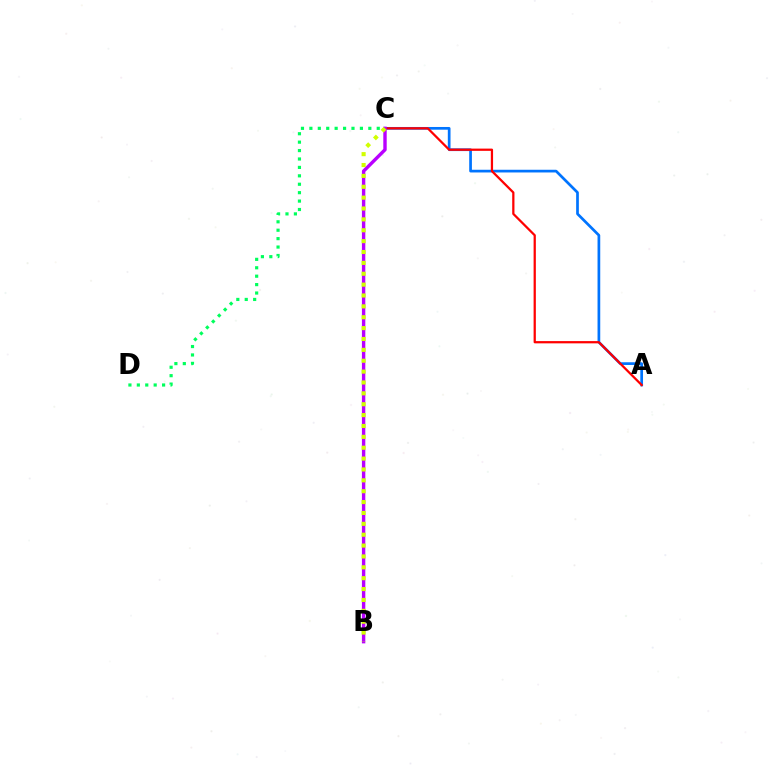{('A', 'C'): [{'color': '#0074ff', 'line_style': 'solid', 'thickness': 1.95}, {'color': '#ff0000', 'line_style': 'solid', 'thickness': 1.62}], ('B', 'C'): [{'color': '#b900ff', 'line_style': 'solid', 'thickness': 2.45}, {'color': '#d1ff00', 'line_style': 'dotted', 'thickness': 2.95}], ('C', 'D'): [{'color': '#00ff5c', 'line_style': 'dotted', 'thickness': 2.29}]}